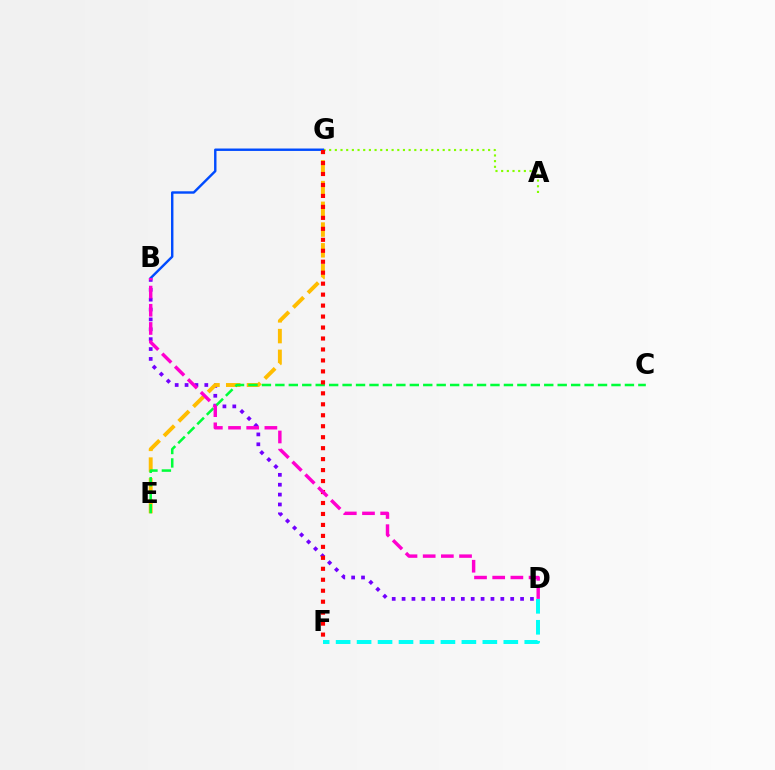{('A', 'G'): [{'color': '#84ff00', 'line_style': 'dotted', 'thickness': 1.54}], ('B', 'D'): [{'color': '#7200ff', 'line_style': 'dotted', 'thickness': 2.68}, {'color': '#ff00cf', 'line_style': 'dashed', 'thickness': 2.47}], ('D', 'F'): [{'color': '#00fff6', 'line_style': 'dashed', 'thickness': 2.85}], ('E', 'G'): [{'color': '#ffbd00', 'line_style': 'dashed', 'thickness': 2.82}], ('C', 'E'): [{'color': '#00ff39', 'line_style': 'dashed', 'thickness': 1.83}], ('B', 'G'): [{'color': '#004bff', 'line_style': 'solid', 'thickness': 1.74}], ('F', 'G'): [{'color': '#ff0000', 'line_style': 'dotted', 'thickness': 2.98}]}